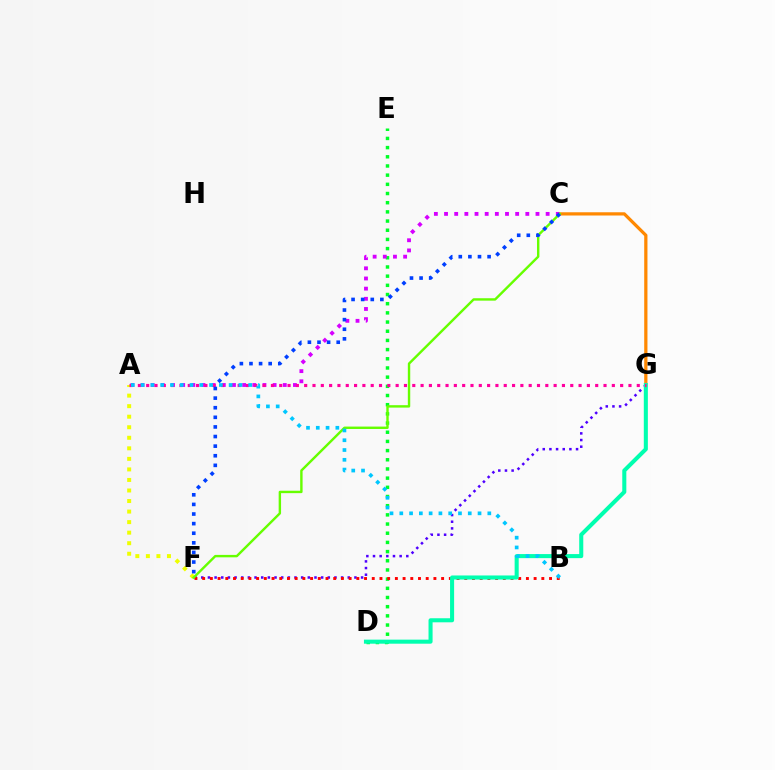{('F', 'G'): [{'color': '#4f00ff', 'line_style': 'dotted', 'thickness': 1.81}], ('D', 'E'): [{'color': '#00ff27', 'line_style': 'dotted', 'thickness': 2.49}], ('C', 'G'): [{'color': '#ff8800', 'line_style': 'solid', 'thickness': 2.33}], ('B', 'F'): [{'color': '#ff0000', 'line_style': 'dotted', 'thickness': 2.09}], ('A', 'F'): [{'color': '#eeff00', 'line_style': 'dotted', 'thickness': 2.86}], ('D', 'G'): [{'color': '#00ffaf', 'line_style': 'solid', 'thickness': 2.92}], ('A', 'C'): [{'color': '#d600ff', 'line_style': 'dotted', 'thickness': 2.76}], ('A', 'G'): [{'color': '#ff00a0', 'line_style': 'dotted', 'thickness': 2.26}], ('C', 'F'): [{'color': '#66ff00', 'line_style': 'solid', 'thickness': 1.73}, {'color': '#003fff', 'line_style': 'dotted', 'thickness': 2.61}], ('A', 'B'): [{'color': '#00c7ff', 'line_style': 'dotted', 'thickness': 2.66}]}